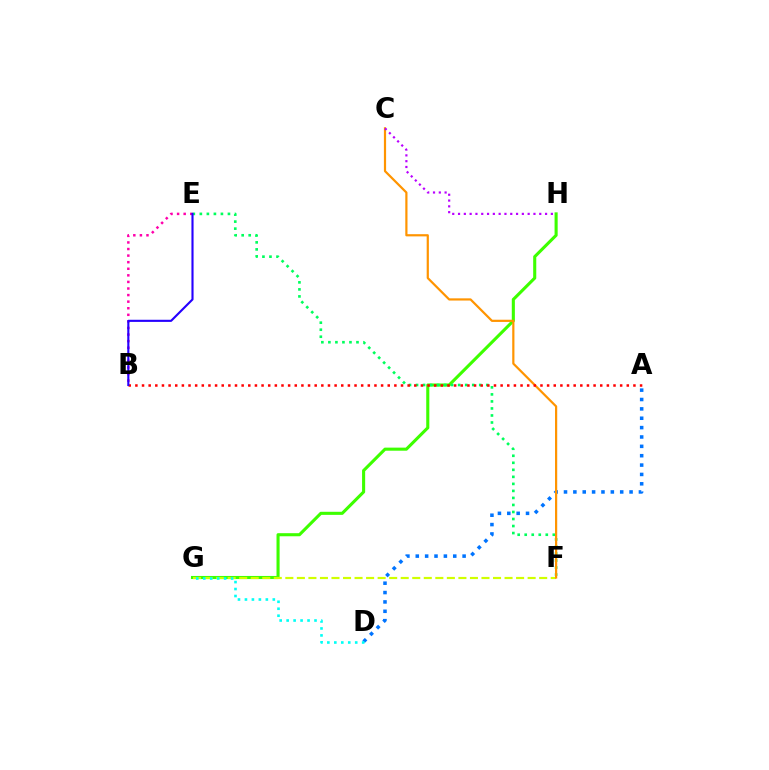{('G', 'H'): [{'color': '#3dff00', 'line_style': 'solid', 'thickness': 2.22}], ('A', 'D'): [{'color': '#0074ff', 'line_style': 'dotted', 'thickness': 2.54}], ('B', 'E'): [{'color': '#ff00ac', 'line_style': 'dotted', 'thickness': 1.79}, {'color': '#2500ff', 'line_style': 'solid', 'thickness': 1.53}], ('E', 'F'): [{'color': '#00ff5c', 'line_style': 'dotted', 'thickness': 1.91}], ('F', 'G'): [{'color': '#d1ff00', 'line_style': 'dashed', 'thickness': 1.57}], ('C', 'F'): [{'color': '#ff9400', 'line_style': 'solid', 'thickness': 1.59}], ('A', 'B'): [{'color': '#ff0000', 'line_style': 'dotted', 'thickness': 1.8}], ('D', 'G'): [{'color': '#00fff6', 'line_style': 'dotted', 'thickness': 1.89}], ('C', 'H'): [{'color': '#b900ff', 'line_style': 'dotted', 'thickness': 1.58}]}